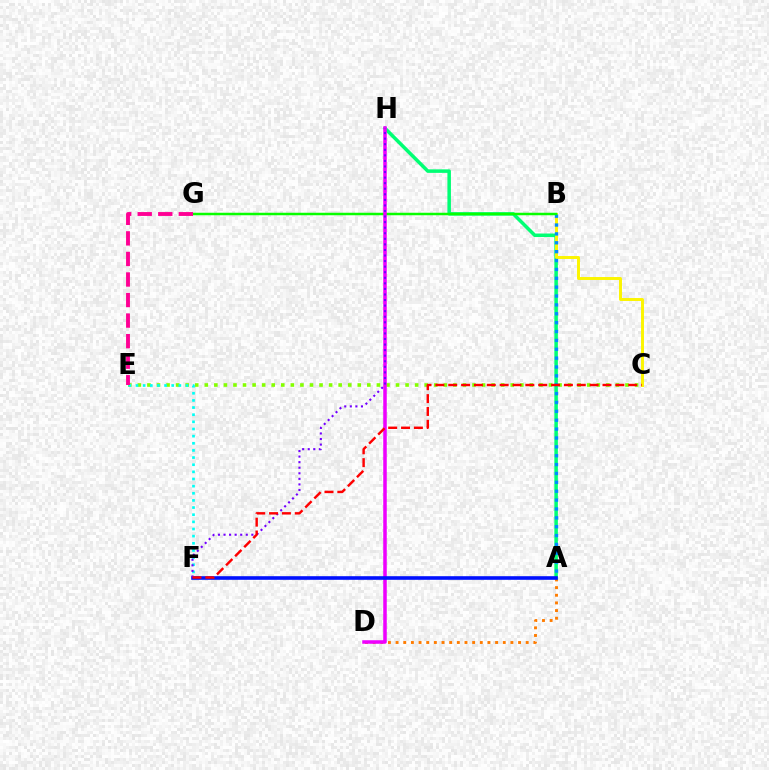{('A', 'D'): [{'color': '#ff7c00', 'line_style': 'dotted', 'thickness': 2.08}], ('A', 'H'): [{'color': '#00ff74', 'line_style': 'solid', 'thickness': 2.53}], ('B', 'C'): [{'color': '#fcf500', 'line_style': 'solid', 'thickness': 2.12}], ('C', 'E'): [{'color': '#84ff00', 'line_style': 'dotted', 'thickness': 2.6}], ('A', 'B'): [{'color': '#008cff', 'line_style': 'dotted', 'thickness': 2.41}], ('B', 'G'): [{'color': '#08ff00', 'line_style': 'solid', 'thickness': 1.8}], ('D', 'H'): [{'color': '#ee00ff', 'line_style': 'solid', 'thickness': 2.54}], ('E', 'F'): [{'color': '#00fff6', 'line_style': 'dotted', 'thickness': 1.94}], ('E', 'G'): [{'color': '#ff0094', 'line_style': 'dashed', 'thickness': 2.79}], ('A', 'F'): [{'color': '#0010ff', 'line_style': 'solid', 'thickness': 2.6}], ('F', 'H'): [{'color': '#7200ff', 'line_style': 'dotted', 'thickness': 1.51}], ('C', 'F'): [{'color': '#ff0000', 'line_style': 'dashed', 'thickness': 1.75}]}